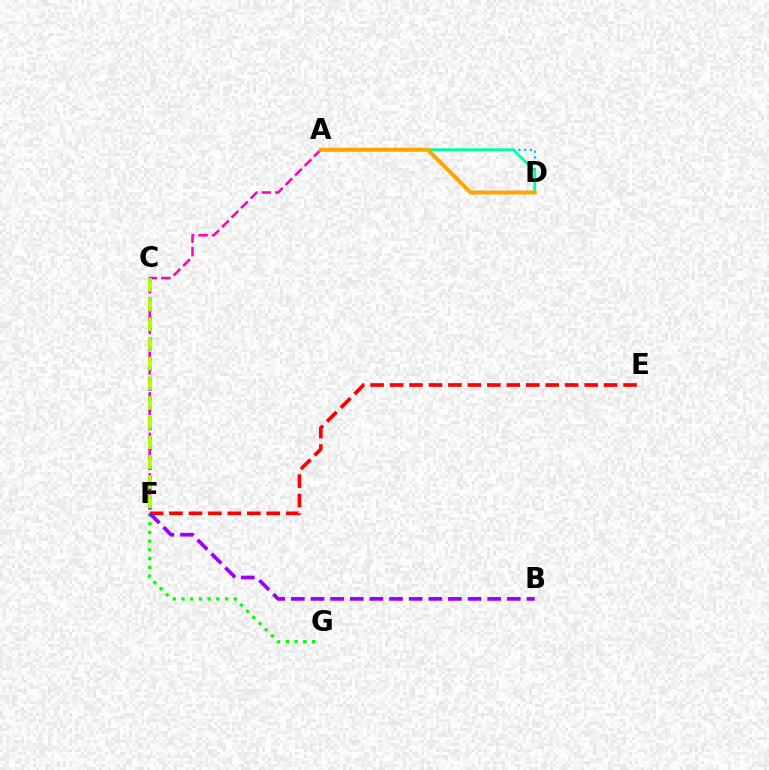{('A', 'F'): [{'color': '#ff00bd', 'line_style': 'dashed', 'thickness': 1.83}], ('E', 'F'): [{'color': '#ff0000', 'line_style': 'dashed', 'thickness': 2.64}], ('F', 'G'): [{'color': '#08ff00', 'line_style': 'dotted', 'thickness': 2.37}], ('C', 'F'): [{'color': '#0010ff', 'line_style': 'dotted', 'thickness': 2.69}, {'color': '#b3ff00', 'line_style': 'dashed', 'thickness': 2.68}], ('A', 'D'): [{'color': '#00b5ff', 'line_style': 'dotted', 'thickness': 1.56}, {'color': '#00ff9d', 'line_style': 'solid', 'thickness': 2.04}, {'color': '#ffa500', 'line_style': 'solid', 'thickness': 2.86}], ('B', 'F'): [{'color': '#9b00ff', 'line_style': 'dashed', 'thickness': 2.67}]}